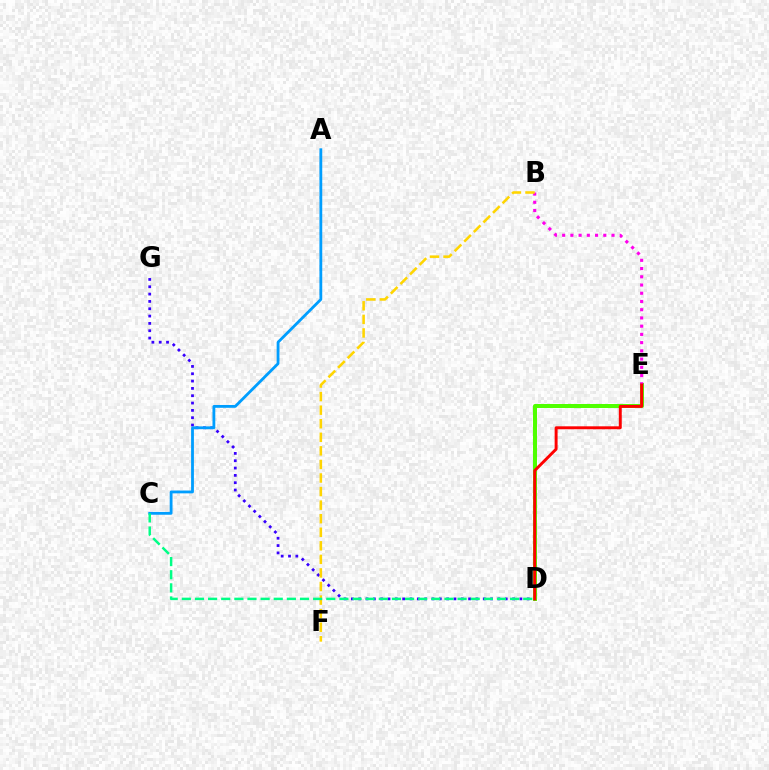{('D', 'E'): [{'color': '#4fff00', 'line_style': 'solid', 'thickness': 2.89}, {'color': '#ff0000', 'line_style': 'solid', 'thickness': 2.12}], ('D', 'G'): [{'color': '#3700ff', 'line_style': 'dotted', 'thickness': 1.99}], ('B', 'E'): [{'color': '#ff00ed', 'line_style': 'dotted', 'thickness': 2.24}], ('B', 'F'): [{'color': '#ffd500', 'line_style': 'dashed', 'thickness': 1.84}], ('A', 'C'): [{'color': '#009eff', 'line_style': 'solid', 'thickness': 2.02}], ('C', 'D'): [{'color': '#00ff86', 'line_style': 'dashed', 'thickness': 1.78}]}